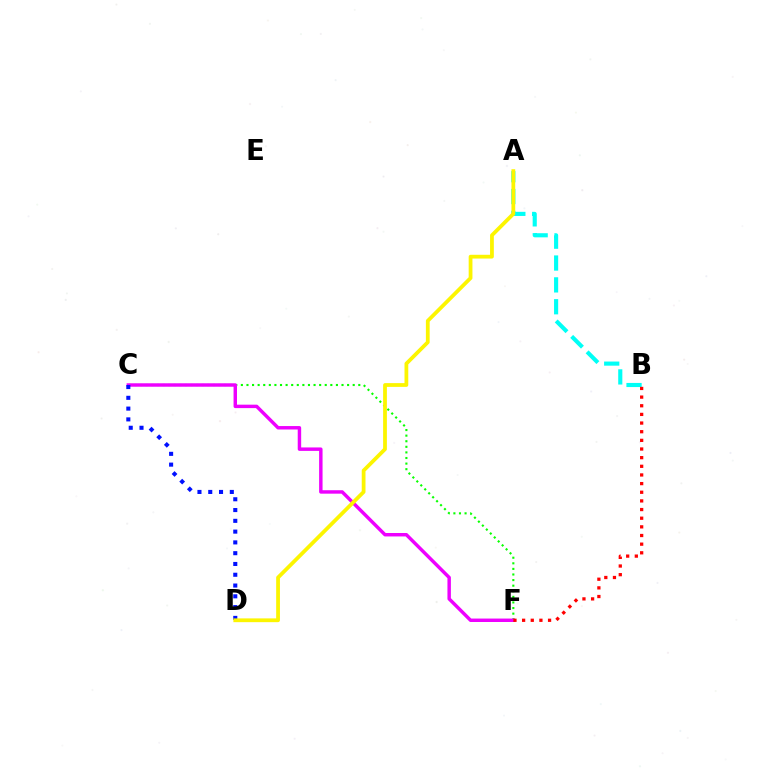{('C', 'F'): [{'color': '#08ff00', 'line_style': 'dotted', 'thickness': 1.52}, {'color': '#ee00ff', 'line_style': 'solid', 'thickness': 2.48}], ('C', 'D'): [{'color': '#0010ff', 'line_style': 'dotted', 'thickness': 2.93}], ('A', 'B'): [{'color': '#00fff6', 'line_style': 'dashed', 'thickness': 2.97}], ('B', 'F'): [{'color': '#ff0000', 'line_style': 'dotted', 'thickness': 2.35}], ('A', 'D'): [{'color': '#fcf500', 'line_style': 'solid', 'thickness': 2.71}]}